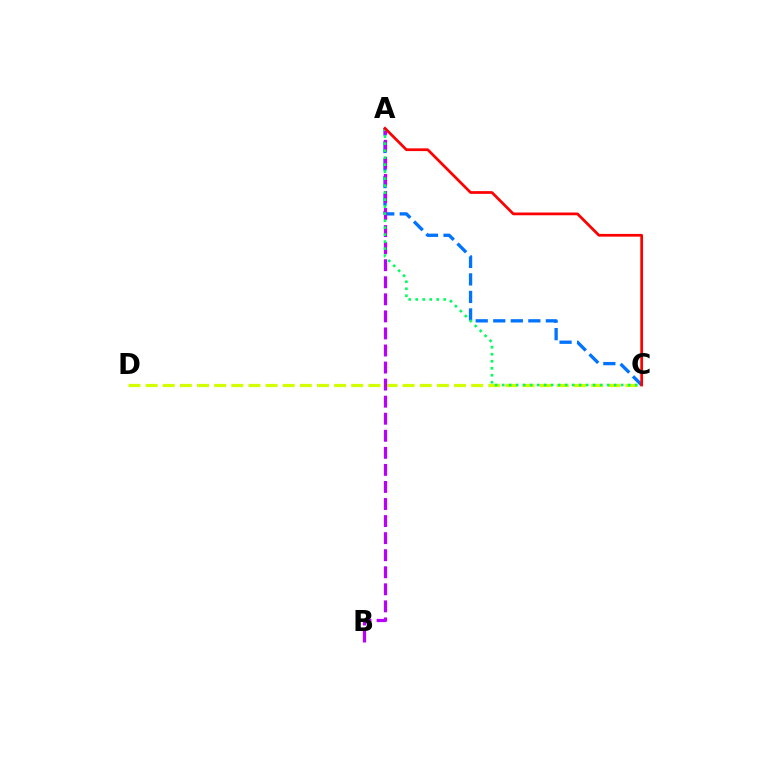{('C', 'D'): [{'color': '#d1ff00', 'line_style': 'dashed', 'thickness': 2.33}], ('A', 'C'): [{'color': '#0074ff', 'line_style': 'dashed', 'thickness': 2.38}, {'color': '#00ff5c', 'line_style': 'dotted', 'thickness': 1.9}, {'color': '#ff0000', 'line_style': 'solid', 'thickness': 1.96}], ('A', 'B'): [{'color': '#b900ff', 'line_style': 'dashed', 'thickness': 2.32}]}